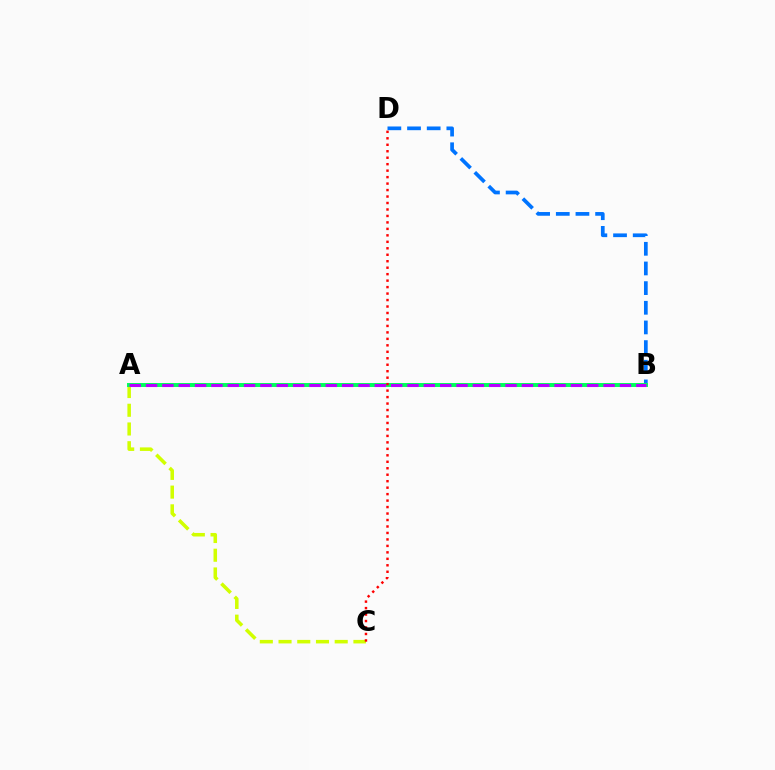{('A', 'C'): [{'color': '#d1ff00', 'line_style': 'dashed', 'thickness': 2.54}], ('B', 'D'): [{'color': '#0074ff', 'line_style': 'dashed', 'thickness': 2.67}], ('A', 'B'): [{'color': '#00ff5c', 'line_style': 'solid', 'thickness': 2.85}, {'color': '#b900ff', 'line_style': 'dashed', 'thickness': 2.22}], ('C', 'D'): [{'color': '#ff0000', 'line_style': 'dotted', 'thickness': 1.76}]}